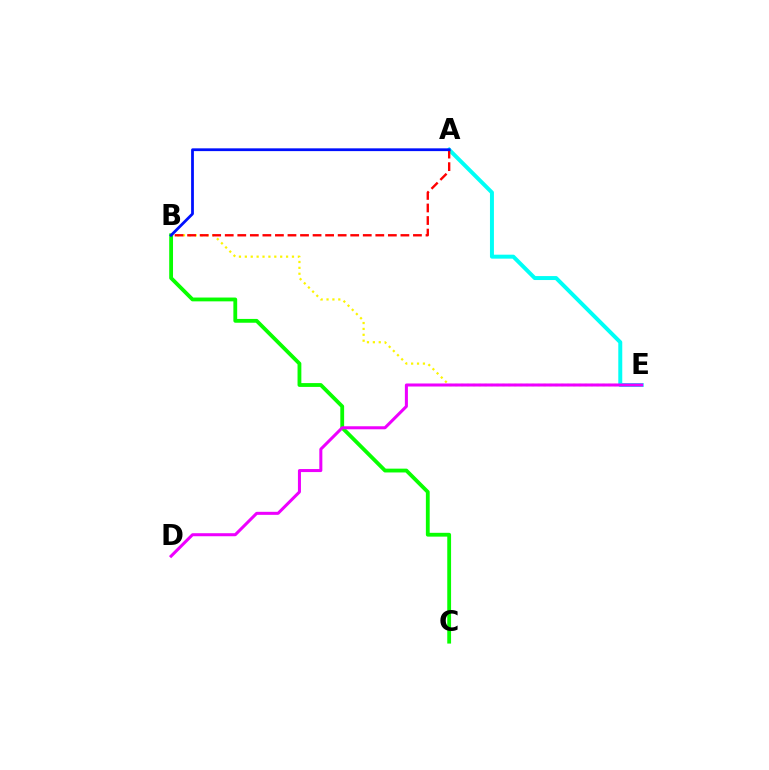{('B', 'E'): [{'color': '#fcf500', 'line_style': 'dotted', 'thickness': 1.6}], ('A', 'E'): [{'color': '#00fff6', 'line_style': 'solid', 'thickness': 2.86}], ('A', 'B'): [{'color': '#ff0000', 'line_style': 'dashed', 'thickness': 1.7}, {'color': '#0010ff', 'line_style': 'solid', 'thickness': 1.99}], ('B', 'C'): [{'color': '#08ff00', 'line_style': 'solid', 'thickness': 2.75}], ('D', 'E'): [{'color': '#ee00ff', 'line_style': 'solid', 'thickness': 2.18}]}